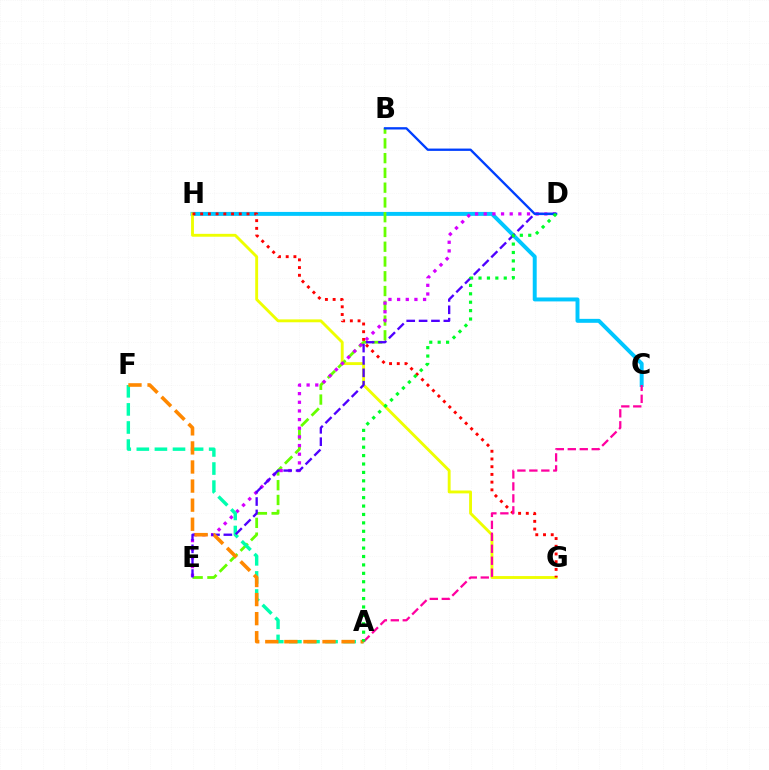{('C', 'H'): [{'color': '#00c7ff', 'line_style': 'solid', 'thickness': 2.84}], ('G', 'H'): [{'color': '#eeff00', 'line_style': 'solid', 'thickness': 2.07}, {'color': '#ff0000', 'line_style': 'dotted', 'thickness': 2.1}], ('B', 'E'): [{'color': '#66ff00', 'line_style': 'dashed', 'thickness': 2.01}], ('D', 'E'): [{'color': '#d600ff', 'line_style': 'dotted', 'thickness': 2.35}, {'color': '#4f00ff', 'line_style': 'dashed', 'thickness': 1.68}], ('A', 'F'): [{'color': '#00ffaf', 'line_style': 'dashed', 'thickness': 2.46}, {'color': '#ff8800', 'line_style': 'dashed', 'thickness': 2.59}], ('B', 'D'): [{'color': '#003fff', 'line_style': 'solid', 'thickness': 1.68}], ('A', 'C'): [{'color': '#ff00a0', 'line_style': 'dashed', 'thickness': 1.63}], ('A', 'D'): [{'color': '#00ff27', 'line_style': 'dotted', 'thickness': 2.28}]}